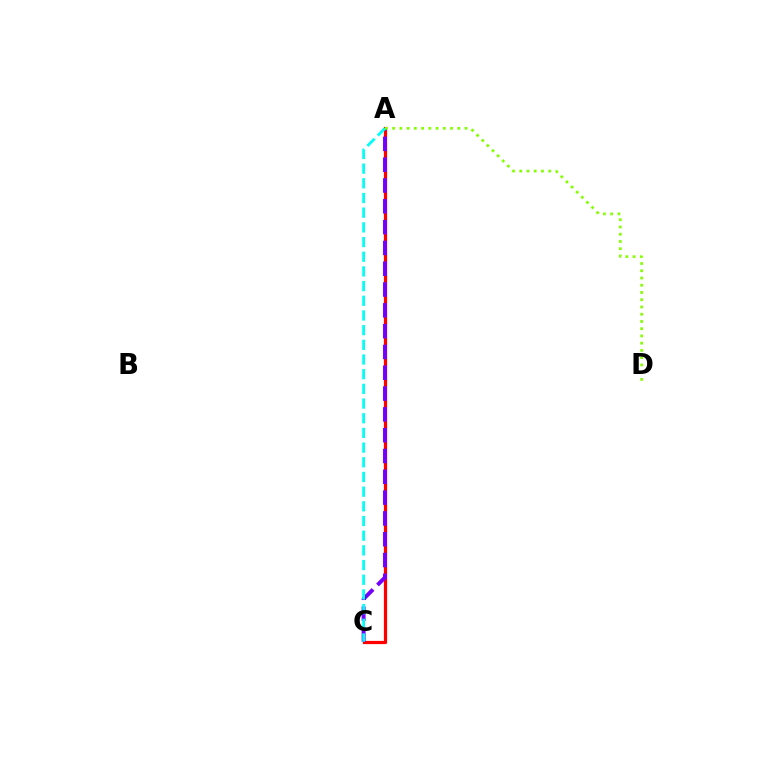{('A', 'C'): [{'color': '#ff0000', 'line_style': 'solid', 'thickness': 2.32}, {'color': '#7200ff', 'line_style': 'dashed', 'thickness': 2.83}, {'color': '#00fff6', 'line_style': 'dashed', 'thickness': 1.99}], ('A', 'D'): [{'color': '#84ff00', 'line_style': 'dotted', 'thickness': 1.97}]}